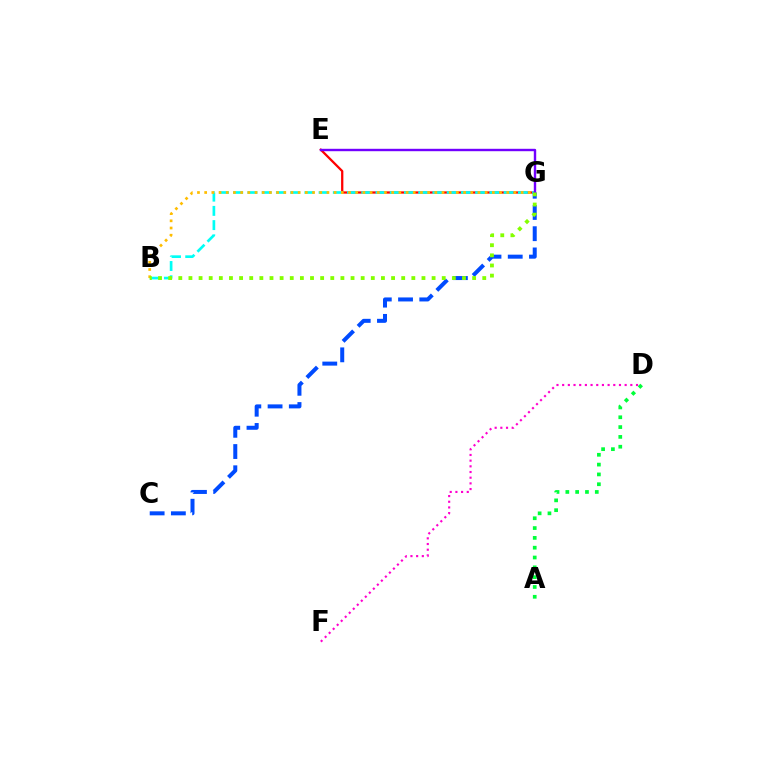{('E', 'G'): [{'color': '#ff0000', 'line_style': 'solid', 'thickness': 1.63}, {'color': '#7200ff', 'line_style': 'solid', 'thickness': 1.73}], ('B', 'G'): [{'color': '#00fff6', 'line_style': 'dashed', 'thickness': 1.93}, {'color': '#ffbd00', 'line_style': 'dotted', 'thickness': 1.95}, {'color': '#84ff00', 'line_style': 'dotted', 'thickness': 2.75}], ('C', 'G'): [{'color': '#004bff', 'line_style': 'dashed', 'thickness': 2.88}], ('A', 'D'): [{'color': '#00ff39', 'line_style': 'dotted', 'thickness': 2.67}], ('D', 'F'): [{'color': '#ff00cf', 'line_style': 'dotted', 'thickness': 1.54}]}